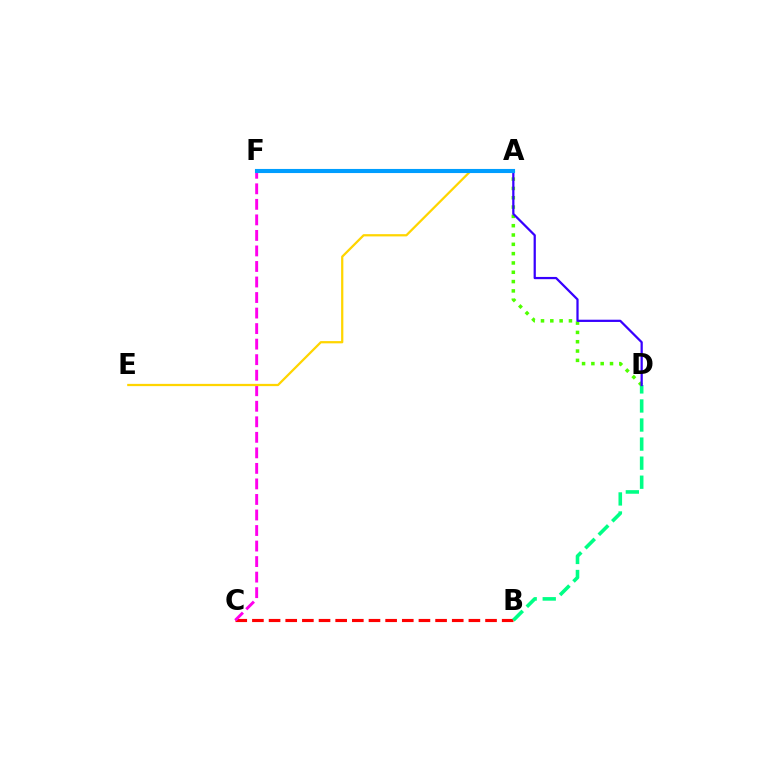{('B', 'C'): [{'color': '#ff0000', 'line_style': 'dashed', 'thickness': 2.26}], ('B', 'D'): [{'color': '#00ff86', 'line_style': 'dashed', 'thickness': 2.59}], ('A', 'D'): [{'color': '#4fff00', 'line_style': 'dotted', 'thickness': 2.53}, {'color': '#3700ff', 'line_style': 'solid', 'thickness': 1.62}], ('C', 'F'): [{'color': '#ff00ed', 'line_style': 'dashed', 'thickness': 2.11}], ('A', 'E'): [{'color': '#ffd500', 'line_style': 'solid', 'thickness': 1.62}], ('A', 'F'): [{'color': '#009eff', 'line_style': 'solid', 'thickness': 2.96}]}